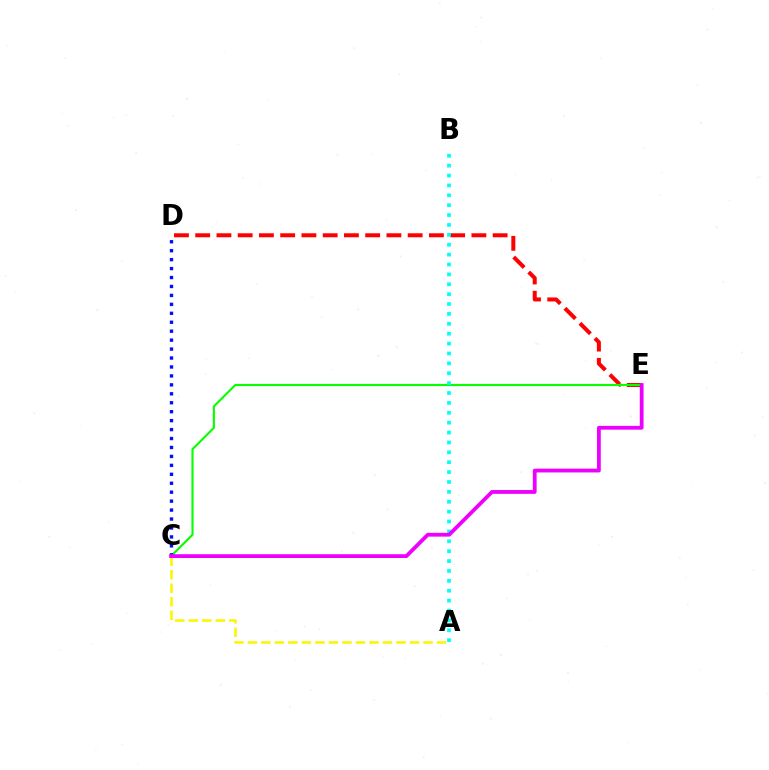{('A', 'C'): [{'color': '#fcf500', 'line_style': 'dashed', 'thickness': 1.84}], ('D', 'E'): [{'color': '#ff0000', 'line_style': 'dashed', 'thickness': 2.89}], ('C', 'E'): [{'color': '#08ff00', 'line_style': 'solid', 'thickness': 1.54}, {'color': '#ee00ff', 'line_style': 'solid', 'thickness': 2.73}], ('C', 'D'): [{'color': '#0010ff', 'line_style': 'dotted', 'thickness': 2.43}], ('A', 'B'): [{'color': '#00fff6', 'line_style': 'dotted', 'thickness': 2.69}]}